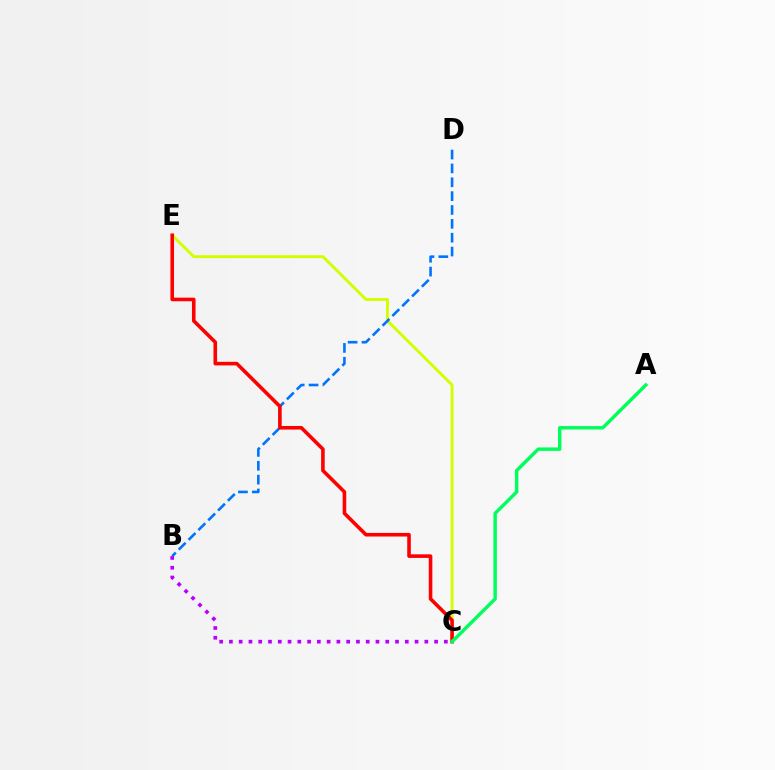{('C', 'E'): [{'color': '#d1ff00', 'line_style': 'solid', 'thickness': 2.09}, {'color': '#ff0000', 'line_style': 'solid', 'thickness': 2.58}], ('B', 'D'): [{'color': '#0074ff', 'line_style': 'dashed', 'thickness': 1.88}], ('B', 'C'): [{'color': '#b900ff', 'line_style': 'dotted', 'thickness': 2.65}], ('A', 'C'): [{'color': '#00ff5c', 'line_style': 'solid', 'thickness': 2.47}]}